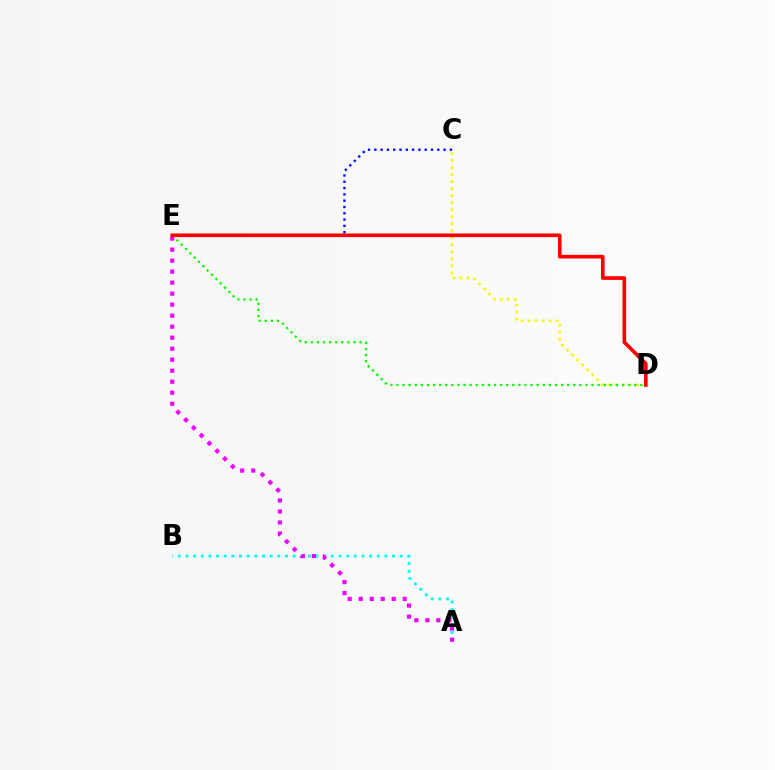{('C', 'D'): [{'color': '#fcf500', 'line_style': 'dotted', 'thickness': 1.91}], ('D', 'E'): [{'color': '#08ff00', 'line_style': 'dotted', 'thickness': 1.66}, {'color': '#ff0000', 'line_style': 'solid', 'thickness': 2.61}], ('C', 'E'): [{'color': '#0010ff', 'line_style': 'dotted', 'thickness': 1.71}], ('A', 'B'): [{'color': '#00fff6', 'line_style': 'dotted', 'thickness': 2.08}], ('A', 'E'): [{'color': '#ee00ff', 'line_style': 'dotted', 'thickness': 2.99}]}